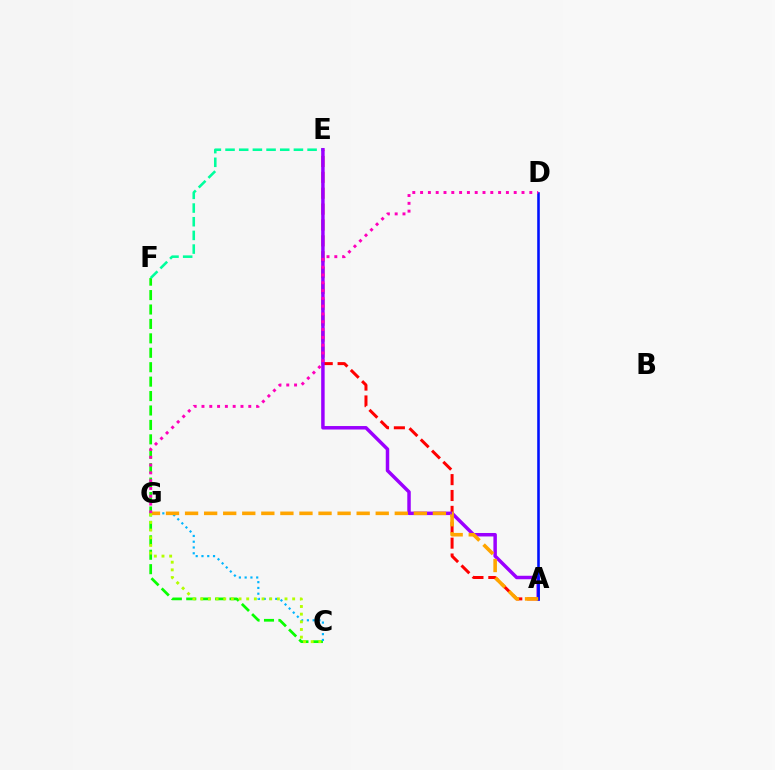{('A', 'E'): [{'color': '#ff0000', 'line_style': 'dashed', 'thickness': 2.16}, {'color': '#9b00ff', 'line_style': 'solid', 'thickness': 2.5}], ('C', 'F'): [{'color': '#08ff00', 'line_style': 'dashed', 'thickness': 1.96}], ('E', 'F'): [{'color': '#00ff9d', 'line_style': 'dashed', 'thickness': 1.86}], ('C', 'G'): [{'color': '#00b5ff', 'line_style': 'dotted', 'thickness': 1.57}, {'color': '#b3ff00', 'line_style': 'dotted', 'thickness': 2.08}], ('A', 'D'): [{'color': '#0010ff', 'line_style': 'solid', 'thickness': 1.86}], ('A', 'G'): [{'color': '#ffa500', 'line_style': 'dashed', 'thickness': 2.59}], ('D', 'G'): [{'color': '#ff00bd', 'line_style': 'dotted', 'thickness': 2.12}]}